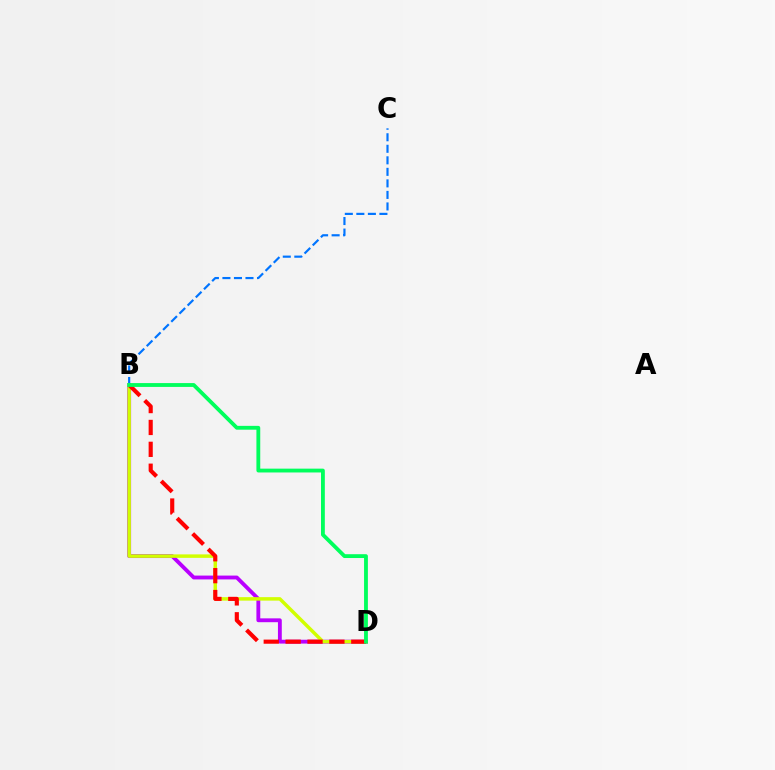{('B', 'D'): [{'color': '#b900ff', 'line_style': 'solid', 'thickness': 2.77}, {'color': '#d1ff00', 'line_style': 'solid', 'thickness': 2.5}, {'color': '#ff0000', 'line_style': 'dashed', 'thickness': 2.97}, {'color': '#00ff5c', 'line_style': 'solid', 'thickness': 2.75}], ('B', 'C'): [{'color': '#0074ff', 'line_style': 'dashed', 'thickness': 1.57}]}